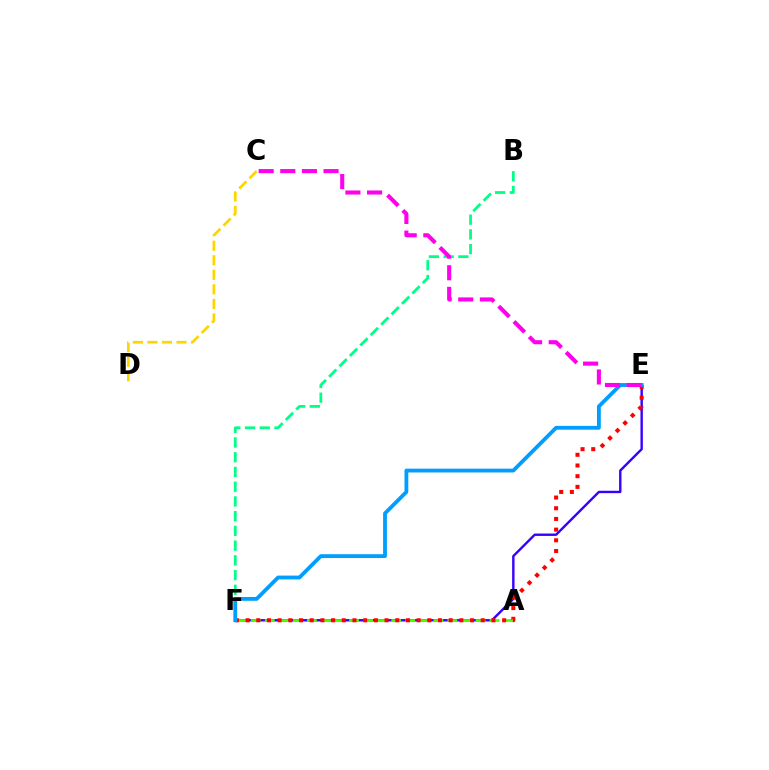{('B', 'F'): [{'color': '#00ff86', 'line_style': 'dashed', 'thickness': 2.0}], ('E', 'F'): [{'color': '#3700ff', 'line_style': 'solid', 'thickness': 1.73}, {'color': '#ff0000', 'line_style': 'dotted', 'thickness': 2.9}, {'color': '#009eff', 'line_style': 'solid', 'thickness': 2.75}], ('A', 'F'): [{'color': '#4fff00', 'line_style': 'dashed', 'thickness': 1.91}], ('C', 'E'): [{'color': '#ff00ed', 'line_style': 'dashed', 'thickness': 2.94}], ('C', 'D'): [{'color': '#ffd500', 'line_style': 'dashed', 'thickness': 1.98}]}